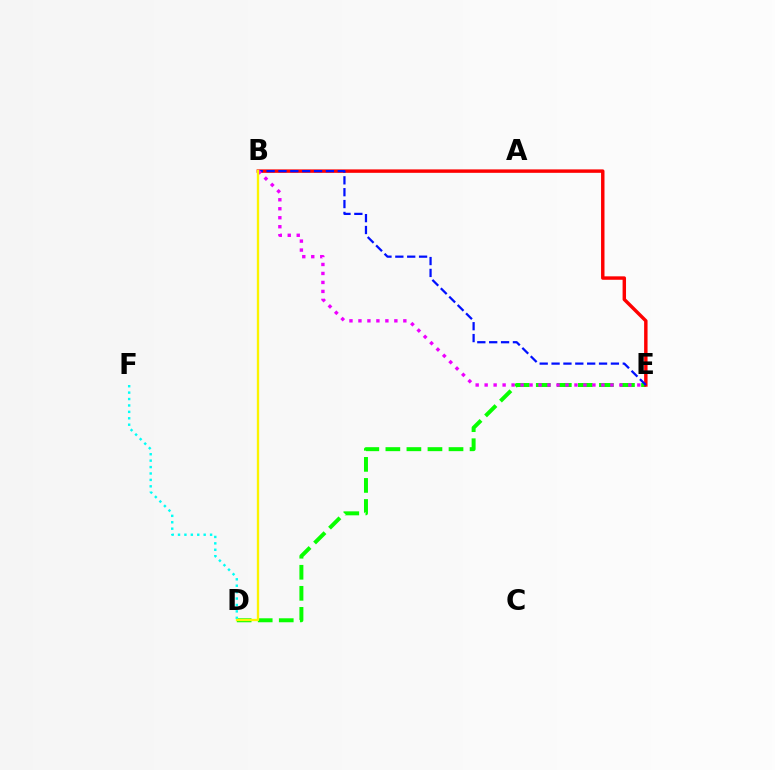{('D', 'E'): [{'color': '#08ff00', 'line_style': 'dashed', 'thickness': 2.86}], ('B', 'E'): [{'color': '#ff0000', 'line_style': 'solid', 'thickness': 2.47}, {'color': '#0010ff', 'line_style': 'dashed', 'thickness': 1.61}, {'color': '#ee00ff', 'line_style': 'dotted', 'thickness': 2.44}], ('D', 'F'): [{'color': '#00fff6', 'line_style': 'dotted', 'thickness': 1.74}], ('B', 'D'): [{'color': '#fcf500', 'line_style': 'solid', 'thickness': 1.69}]}